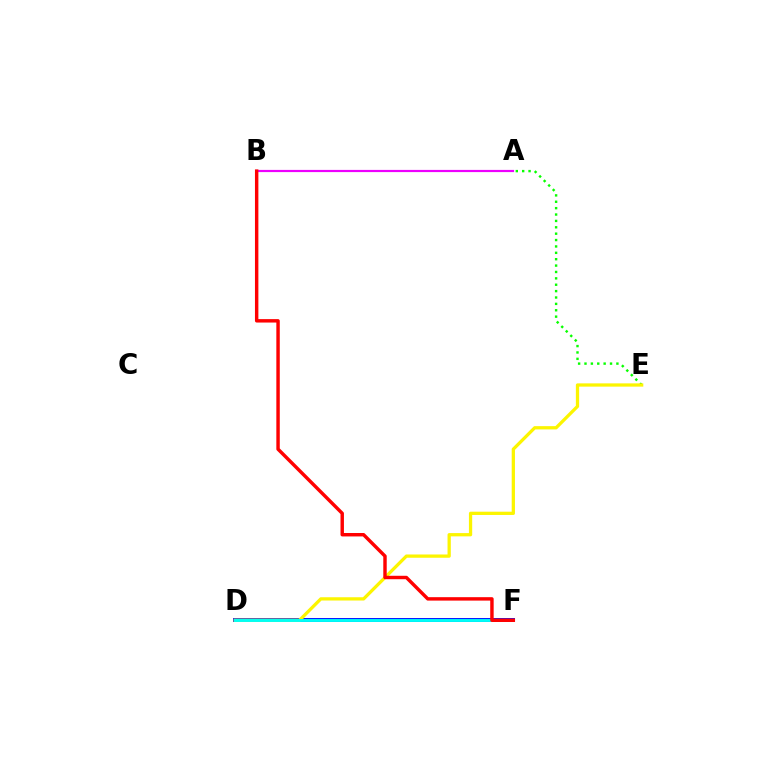{('A', 'E'): [{'color': '#08ff00', 'line_style': 'dotted', 'thickness': 1.73}], ('D', 'F'): [{'color': '#0010ff', 'line_style': 'solid', 'thickness': 2.82}, {'color': '#00fff6', 'line_style': 'solid', 'thickness': 2.08}], ('D', 'E'): [{'color': '#fcf500', 'line_style': 'solid', 'thickness': 2.35}], ('A', 'B'): [{'color': '#ee00ff', 'line_style': 'solid', 'thickness': 1.58}], ('B', 'F'): [{'color': '#ff0000', 'line_style': 'solid', 'thickness': 2.47}]}